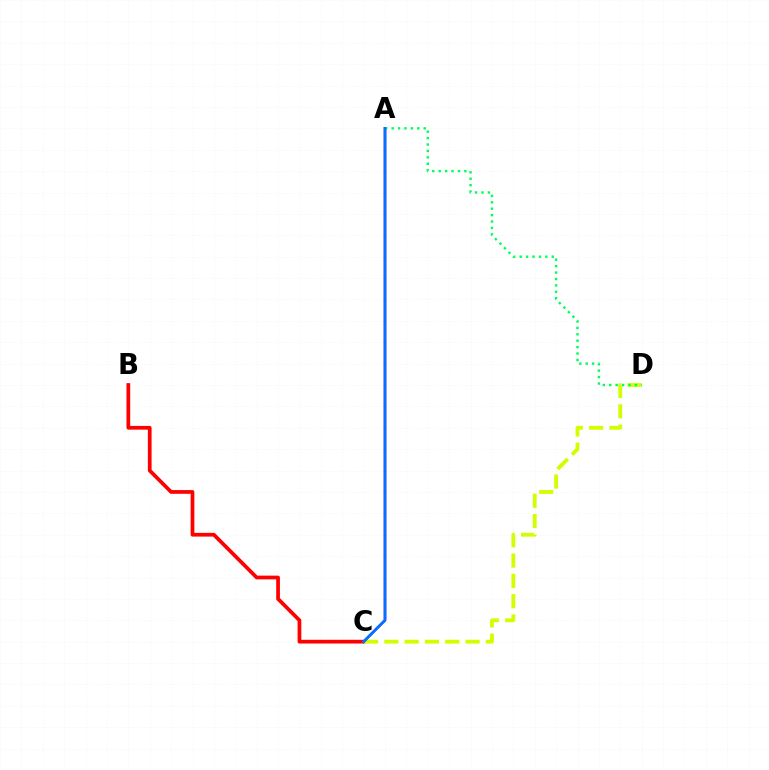{('B', 'C'): [{'color': '#ff0000', 'line_style': 'solid', 'thickness': 2.68}], ('C', 'D'): [{'color': '#d1ff00', 'line_style': 'dashed', 'thickness': 2.76}], ('A', 'C'): [{'color': '#b900ff', 'line_style': 'solid', 'thickness': 1.82}, {'color': '#0074ff', 'line_style': 'solid', 'thickness': 1.98}], ('A', 'D'): [{'color': '#00ff5c', 'line_style': 'dotted', 'thickness': 1.74}]}